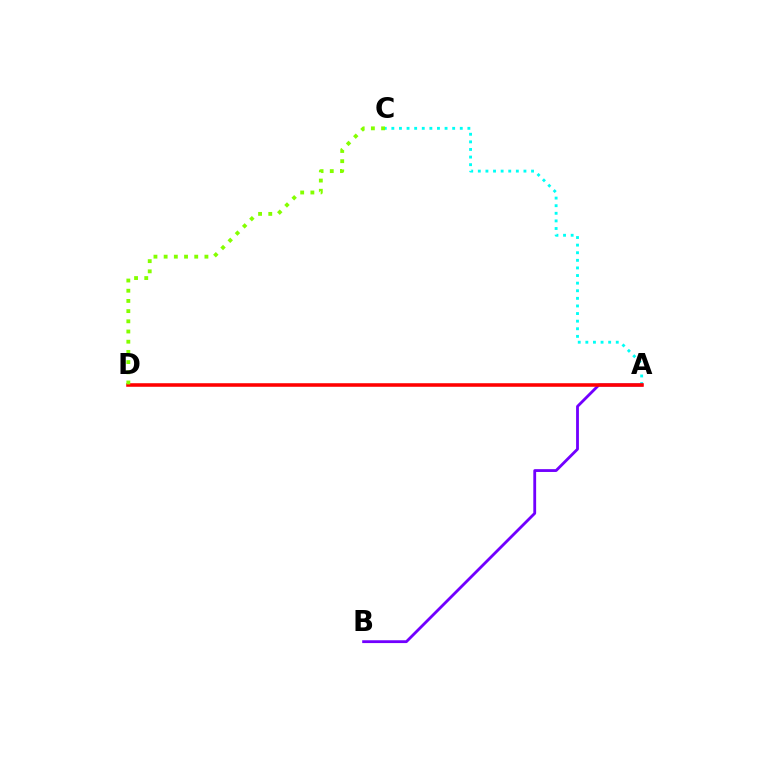{('A', 'C'): [{'color': '#00fff6', 'line_style': 'dotted', 'thickness': 2.07}], ('A', 'B'): [{'color': '#7200ff', 'line_style': 'solid', 'thickness': 2.03}], ('A', 'D'): [{'color': '#ff0000', 'line_style': 'solid', 'thickness': 2.56}], ('C', 'D'): [{'color': '#84ff00', 'line_style': 'dotted', 'thickness': 2.77}]}